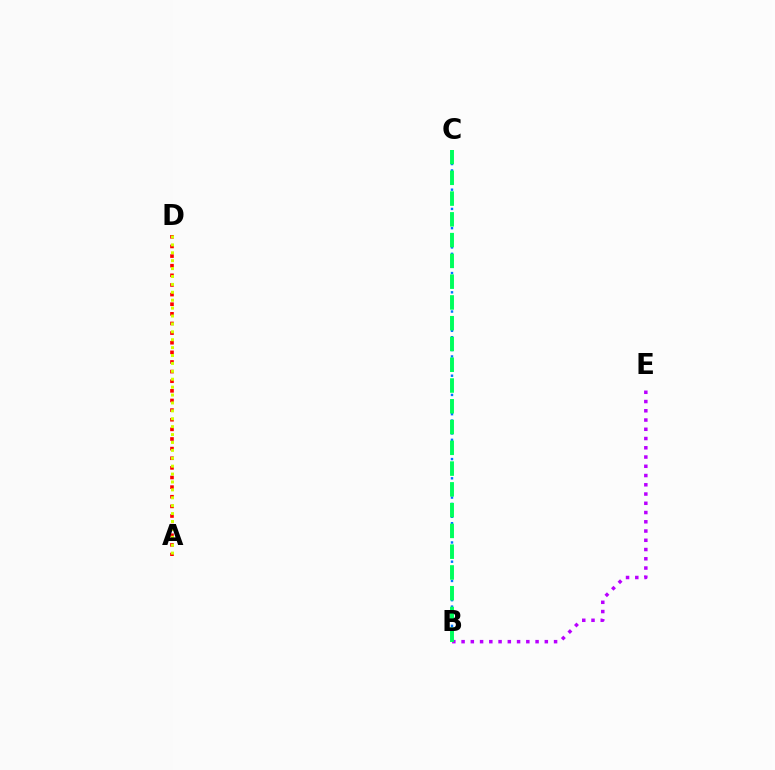{('A', 'D'): [{'color': '#ff0000', 'line_style': 'dotted', 'thickness': 2.62}, {'color': '#d1ff00', 'line_style': 'dotted', 'thickness': 2.15}], ('B', 'E'): [{'color': '#b900ff', 'line_style': 'dotted', 'thickness': 2.51}], ('B', 'C'): [{'color': '#0074ff', 'line_style': 'dotted', 'thickness': 1.74}, {'color': '#00ff5c', 'line_style': 'dashed', 'thickness': 2.82}]}